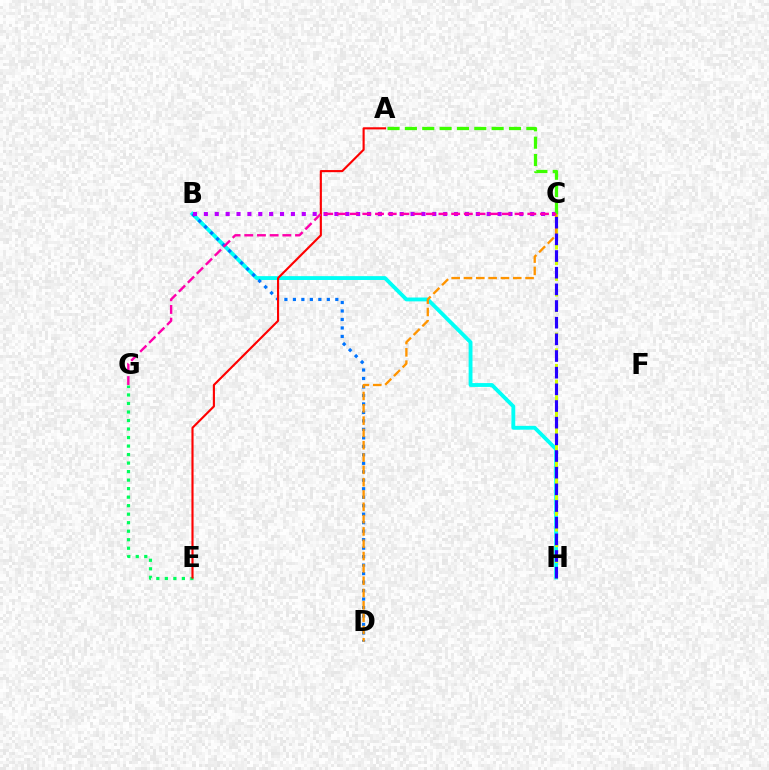{('B', 'H'): [{'color': '#00fff6', 'line_style': 'solid', 'thickness': 2.77}], ('B', 'D'): [{'color': '#0074ff', 'line_style': 'dotted', 'thickness': 2.3}], ('C', 'H'): [{'color': '#d1ff00', 'line_style': 'dashed', 'thickness': 2.13}, {'color': '#2500ff', 'line_style': 'dashed', 'thickness': 2.26}], ('E', 'G'): [{'color': '#00ff5c', 'line_style': 'dotted', 'thickness': 2.31}], ('B', 'C'): [{'color': '#b900ff', 'line_style': 'dotted', 'thickness': 2.96}], ('A', 'C'): [{'color': '#3dff00', 'line_style': 'dashed', 'thickness': 2.36}], ('C', 'D'): [{'color': '#ff9400', 'line_style': 'dashed', 'thickness': 1.67}], ('A', 'E'): [{'color': '#ff0000', 'line_style': 'solid', 'thickness': 1.53}], ('C', 'G'): [{'color': '#ff00ac', 'line_style': 'dashed', 'thickness': 1.72}]}